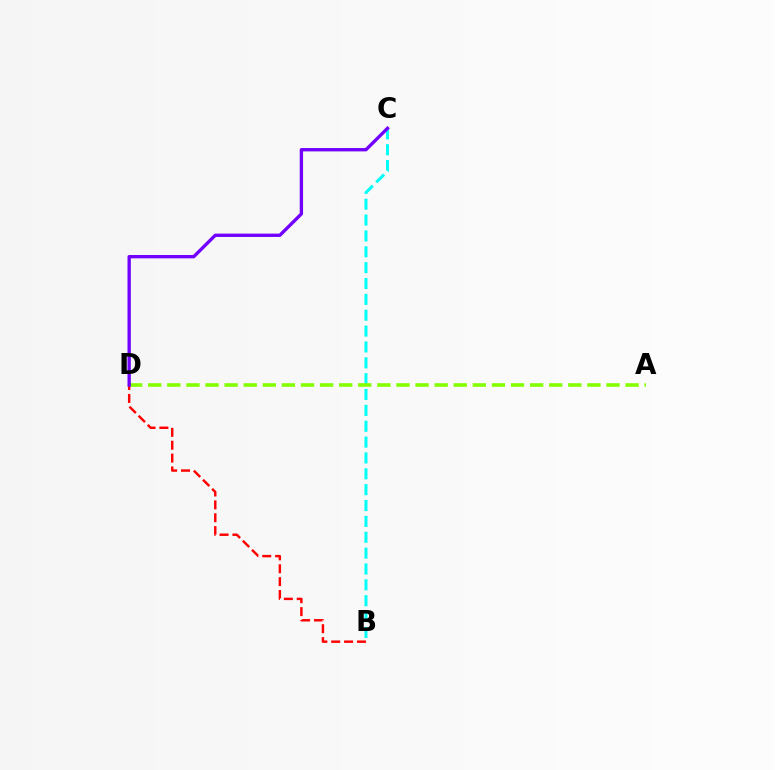{('B', 'C'): [{'color': '#00fff6', 'line_style': 'dashed', 'thickness': 2.15}], ('A', 'D'): [{'color': '#84ff00', 'line_style': 'dashed', 'thickness': 2.59}], ('B', 'D'): [{'color': '#ff0000', 'line_style': 'dashed', 'thickness': 1.75}], ('C', 'D'): [{'color': '#7200ff', 'line_style': 'solid', 'thickness': 2.4}]}